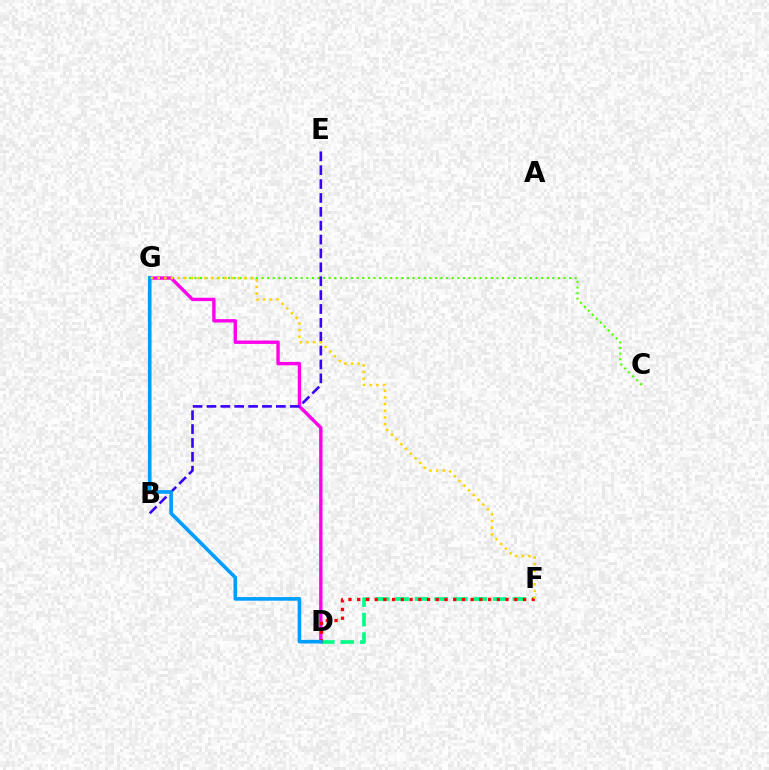{('C', 'G'): [{'color': '#4fff00', 'line_style': 'dotted', 'thickness': 1.52}], ('D', 'G'): [{'color': '#ff00ed', 'line_style': 'solid', 'thickness': 2.43}, {'color': '#009eff', 'line_style': 'solid', 'thickness': 2.61}], ('B', 'E'): [{'color': '#3700ff', 'line_style': 'dashed', 'thickness': 1.89}], ('D', 'F'): [{'color': '#00ff86', 'line_style': 'dashed', 'thickness': 2.65}, {'color': '#ff0000', 'line_style': 'dotted', 'thickness': 2.37}], ('F', 'G'): [{'color': '#ffd500', 'line_style': 'dotted', 'thickness': 1.82}]}